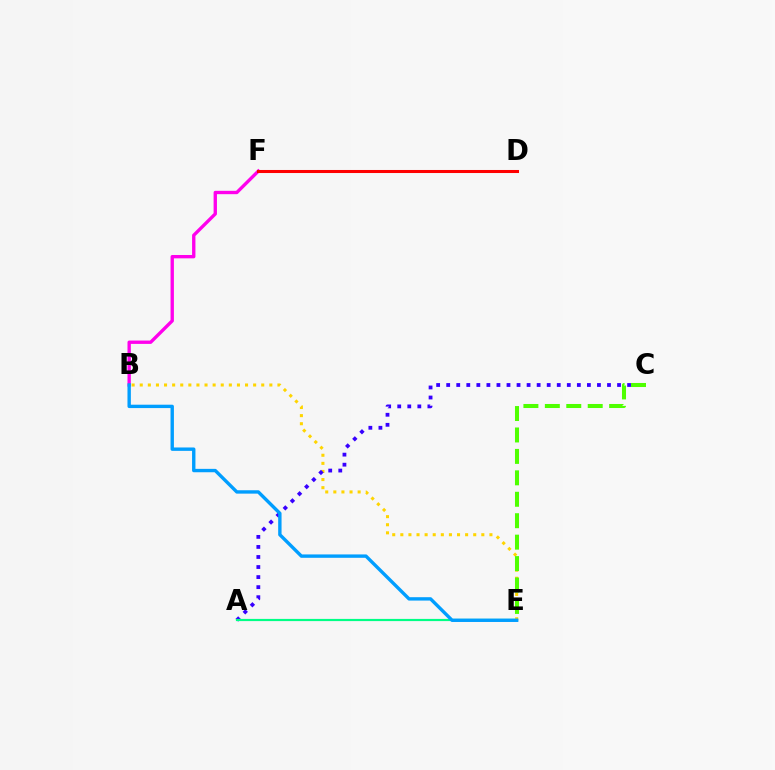{('B', 'E'): [{'color': '#ffd500', 'line_style': 'dotted', 'thickness': 2.2}, {'color': '#009eff', 'line_style': 'solid', 'thickness': 2.44}], ('A', 'C'): [{'color': '#3700ff', 'line_style': 'dotted', 'thickness': 2.73}], ('C', 'E'): [{'color': '#4fff00', 'line_style': 'dashed', 'thickness': 2.91}], ('B', 'F'): [{'color': '#ff00ed', 'line_style': 'solid', 'thickness': 2.41}], ('D', 'F'): [{'color': '#ff0000', 'line_style': 'solid', 'thickness': 2.19}], ('A', 'E'): [{'color': '#00ff86', 'line_style': 'solid', 'thickness': 1.58}]}